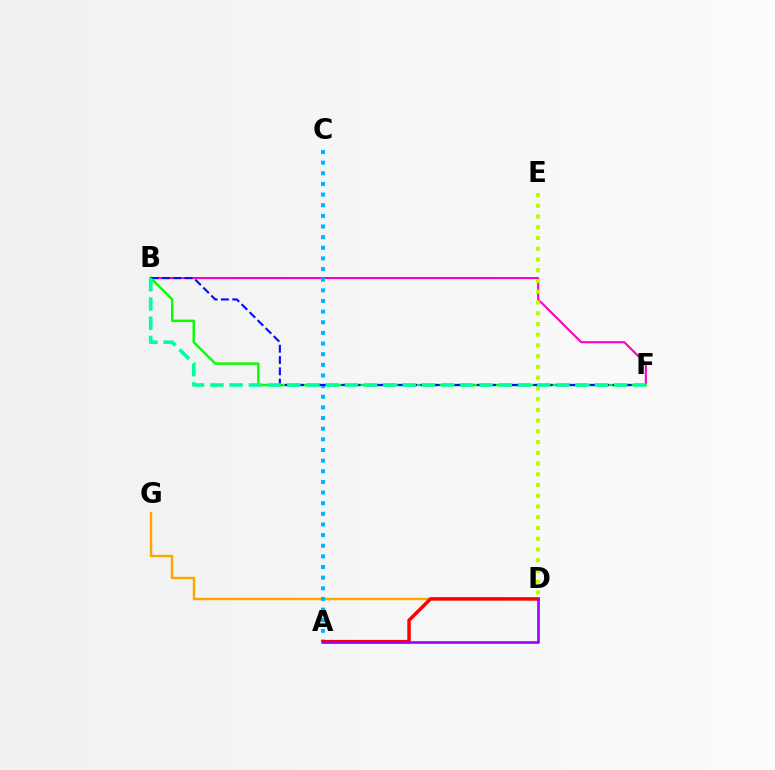{('D', 'G'): [{'color': '#ffa500', 'line_style': 'solid', 'thickness': 1.75}], ('B', 'F'): [{'color': '#ff00bd', 'line_style': 'solid', 'thickness': 1.51}, {'color': '#08ff00', 'line_style': 'solid', 'thickness': 1.75}, {'color': '#0010ff', 'line_style': 'dashed', 'thickness': 1.53}, {'color': '#00ff9d', 'line_style': 'dashed', 'thickness': 2.61}], ('D', 'E'): [{'color': '#b3ff00', 'line_style': 'dotted', 'thickness': 2.92}], ('A', 'C'): [{'color': '#00b5ff', 'line_style': 'dotted', 'thickness': 2.89}], ('A', 'D'): [{'color': '#ff0000', 'line_style': 'solid', 'thickness': 2.49}, {'color': '#9b00ff', 'line_style': 'solid', 'thickness': 1.88}]}